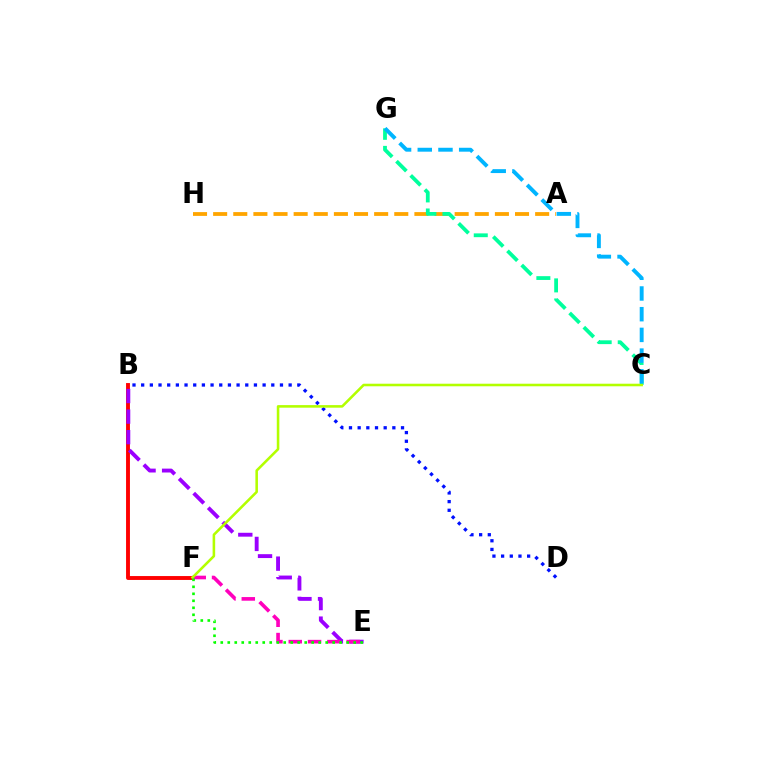{('B', 'F'): [{'color': '#ff0000', 'line_style': 'solid', 'thickness': 2.8}], ('A', 'H'): [{'color': '#ffa500', 'line_style': 'dashed', 'thickness': 2.73}], ('B', 'E'): [{'color': '#9b00ff', 'line_style': 'dashed', 'thickness': 2.79}], ('B', 'D'): [{'color': '#0010ff', 'line_style': 'dotted', 'thickness': 2.36}], ('C', 'G'): [{'color': '#00ff9d', 'line_style': 'dashed', 'thickness': 2.73}, {'color': '#00b5ff', 'line_style': 'dashed', 'thickness': 2.81}], ('E', 'F'): [{'color': '#ff00bd', 'line_style': 'dashed', 'thickness': 2.62}, {'color': '#08ff00', 'line_style': 'dotted', 'thickness': 1.9}], ('C', 'F'): [{'color': '#b3ff00', 'line_style': 'solid', 'thickness': 1.85}]}